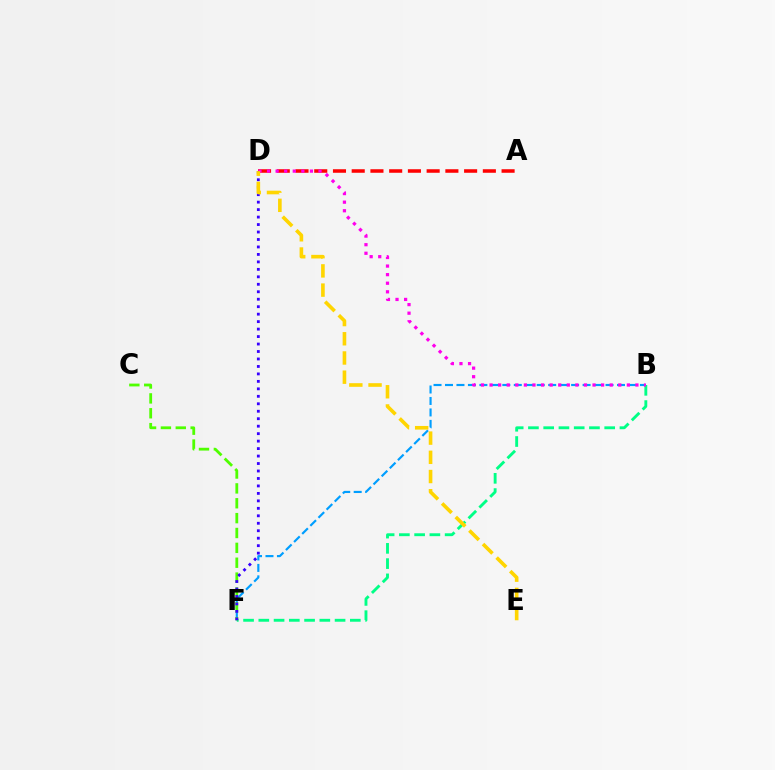{('B', 'F'): [{'color': '#009eff', 'line_style': 'dashed', 'thickness': 1.56}, {'color': '#00ff86', 'line_style': 'dashed', 'thickness': 2.07}], ('A', 'D'): [{'color': '#ff0000', 'line_style': 'dashed', 'thickness': 2.55}], ('B', 'D'): [{'color': '#ff00ed', 'line_style': 'dotted', 'thickness': 2.33}], ('C', 'F'): [{'color': '#4fff00', 'line_style': 'dashed', 'thickness': 2.02}], ('D', 'F'): [{'color': '#3700ff', 'line_style': 'dotted', 'thickness': 2.03}], ('D', 'E'): [{'color': '#ffd500', 'line_style': 'dashed', 'thickness': 2.61}]}